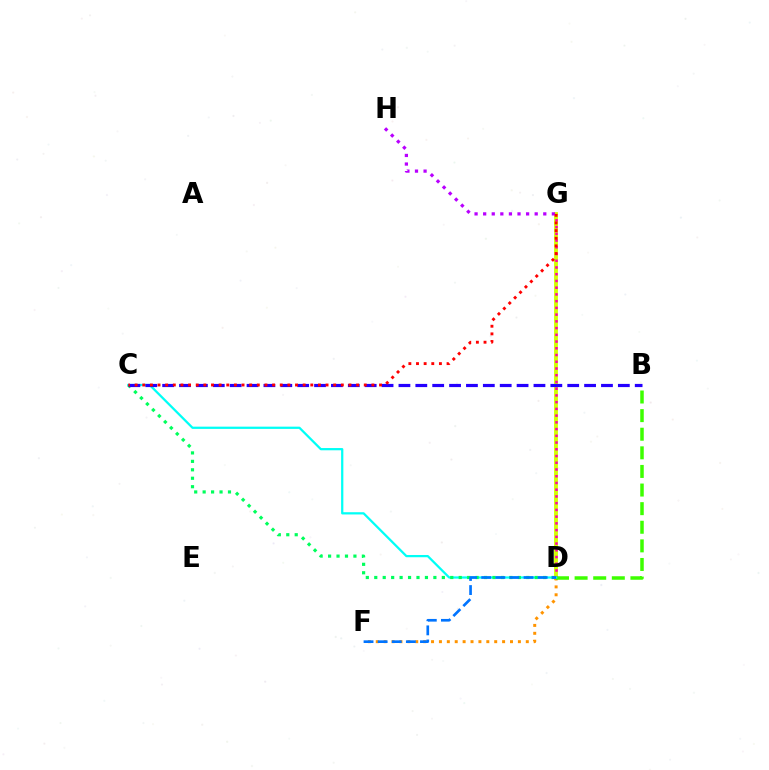{('D', 'G'): [{'color': '#d1ff00', 'line_style': 'solid', 'thickness': 2.77}, {'color': '#ff00ac', 'line_style': 'dotted', 'thickness': 1.83}], ('D', 'F'): [{'color': '#ff9400', 'line_style': 'dotted', 'thickness': 2.15}, {'color': '#0074ff', 'line_style': 'dashed', 'thickness': 1.92}], ('B', 'D'): [{'color': '#3dff00', 'line_style': 'dashed', 'thickness': 2.53}], ('C', 'D'): [{'color': '#00fff6', 'line_style': 'solid', 'thickness': 1.62}, {'color': '#00ff5c', 'line_style': 'dotted', 'thickness': 2.29}], ('G', 'H'): [{'color': '#b900ff', 'line_style': 'dotted', 'thickness': 2.33}], ('B', 'C'): [{'color': '#2500ff', 'line_style': 'dashed', 'thickness': 2.29}], ('C', 'G'): [{'color': '#ff0000', 'line_style': 'dotted', 'thickness': 2.08}]}